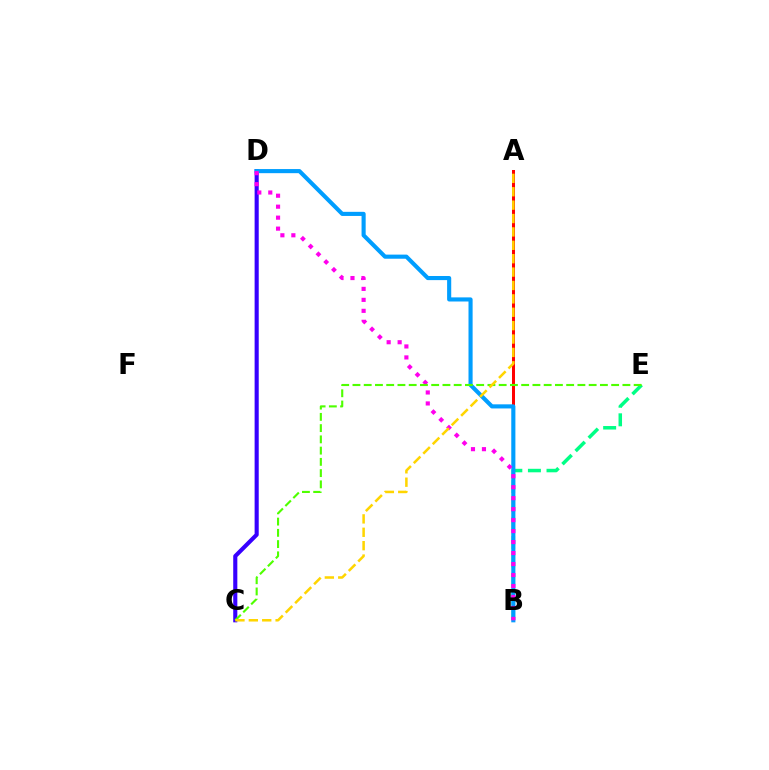{('B', 'E'): [{'color': '#00ff86', 'line_style': 'dashed', 'thickness': 2.53}], ('A', 'B'): [{'color': '#ff0000', 'line_style': 'solid', 'thickness': 2.16}], ('C', 'D'): [{'color': '#3700ff', 'line_style': 'solid', 'thickness': 2.96}], ('B', 'D'): [{'color': '#009eff', 'line_style': 'solid', 'thickness': 2.96}, {'color': '#ff00ed', 'line_style': 'dotted', 'thickness': 2.98}], ('C', 'E'): [{'color': '#4fff00', 'line_style': 'dashed', 'thickness': 1.53}], ('A', 'C'): [{'color': '#ffd500', 'line_style': 'dashed', 'thickness': 1.82}]}